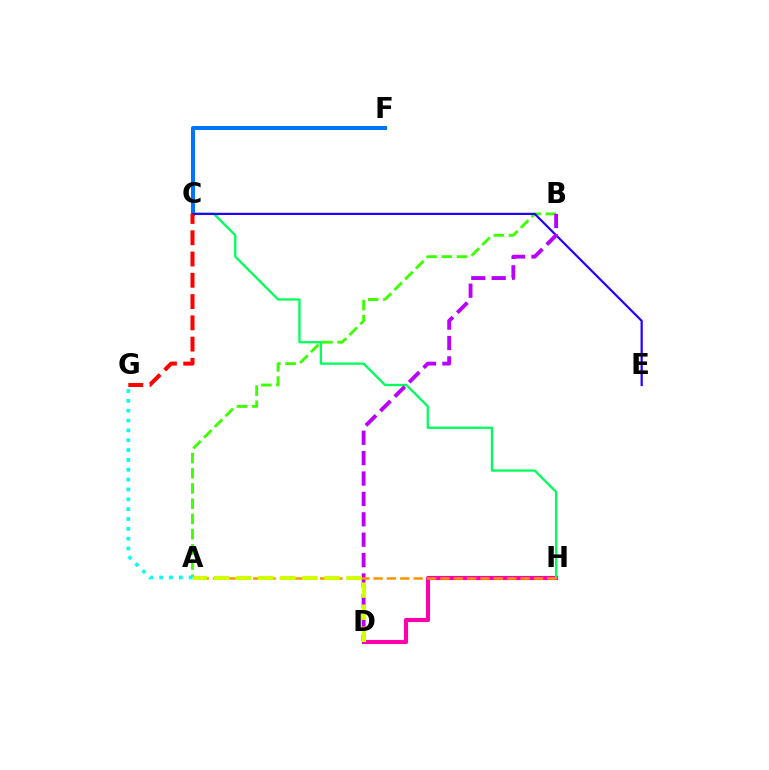{('D', 'H'): [{'color': '#ff00ac', 'line_style': 'solid', 'thickness': 2.96}], ('C', 'F'): [{'color': '#0074ff', 'line_style': 'solid', 'thickness': 2.89}], ('C', 'H'): [{'color': '#00ff5c', 'line_style': 'solid', 'thickness': 1.66}], ('A', 'B'): [{'color': '#3dff00', 'line_style': 'dashed', 'thickness': 2.07}], ('C', 'E'): [{'color': '#2500ff', 'line_style': 'solid', 'thickness': 1.6}], ('A', 'G'): [{'color': '#00fff6', 'line_style': 'dotted', 'thickness': 2.67}], ('C', 'G'): [{'color': '#ff0000', 'line_style': 'dashed', 'thickness': 2.89}], ('B', 'D'): [{'color': '#b900ff', 'line_style': 'dashed', 'thickness': 2.77}], ('A', 'H'): [{'color': '#ff9400', 'line_style': 'dashed', 'thickness': 1.82}], ('A', 'D'): [{'color': '#d1ff00', 'line_style': 'dashed', 'thickness': 3.0}]}